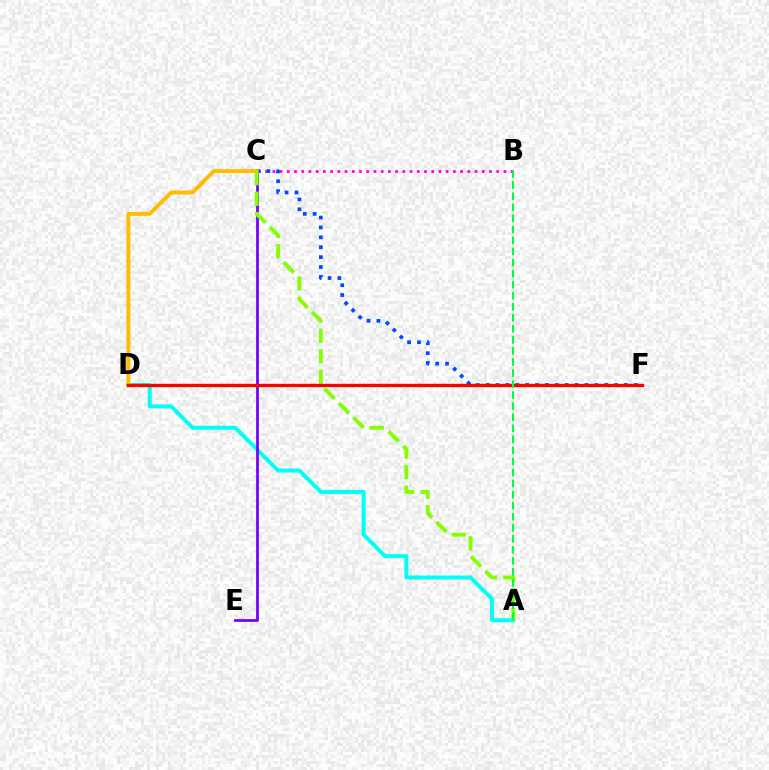{('B', 'C'): [{'color': '#ff00cf', 'line_style': 'dotted', 'thickness': 1.96}], ('C', 'F'): [{'color': '#004bff', 'line_style': 'dotted', 'thickness': 2.69}], ('A', 'D'): [{'color': '#00fff6', 'line_style': 'solid', 'thickness': 2.86}], ('C', 'E'): [{'color': '#7200ff', 'line_style': 'solid', 'thickness': 1.98}], ('C', 'D'): [{'color': '#ffbd00', 'line_style': 'solid', 'thickness': 2.83}], ('A', 'C'): [{'color': '#84ff00', 'line_style': 'dashed', 'thickness': 2.78}], ('D', 'F'): [{'color': '#ff0000', 'line_style': 'solid', 'thickness': 2.41}], ('A', 'B'): [{'color': '#00ff39', 'line_style': 'dashed', 'thickness': 1.5}]}